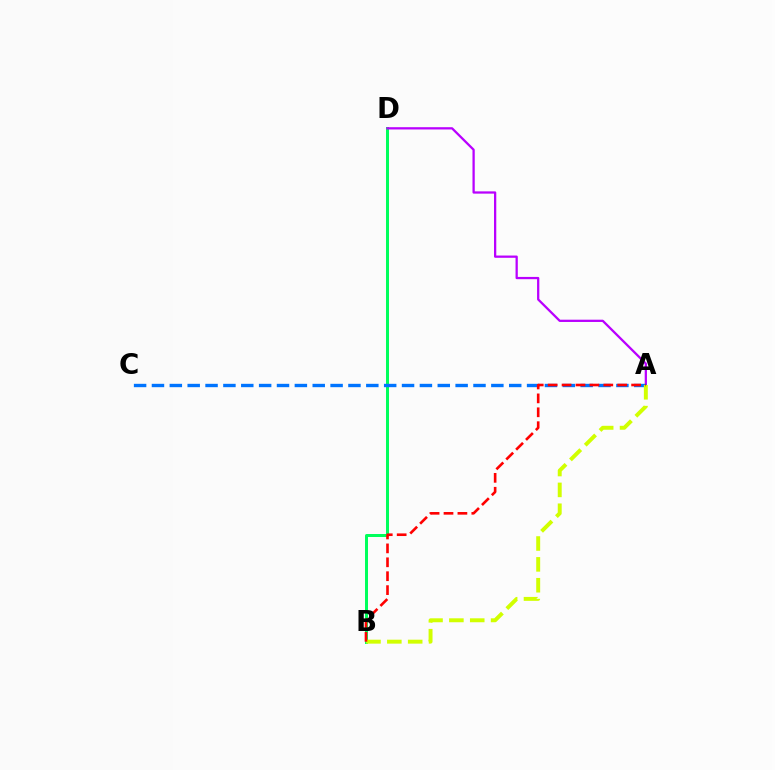{('B', 'D'): [{'color': '#00ff5c', 'line_style': 'solid', 'thickness': 2.16}], ('A', 'D'): [{'color': '#b900ff', 'line_style': 'solid', 'thickness': 1.63}], ('A', 'C'): [{'color': '#0074ff', 'line_style': 'dashed', 'thickness': 2.43}], ('A', 'B'): [{'color': '#d1ff00', 'line_style': 'dashed', 'thickness': 2.83}, {'color': '#ff0000', 'line_style': 'dashed', 'thickness': 1.89}]}